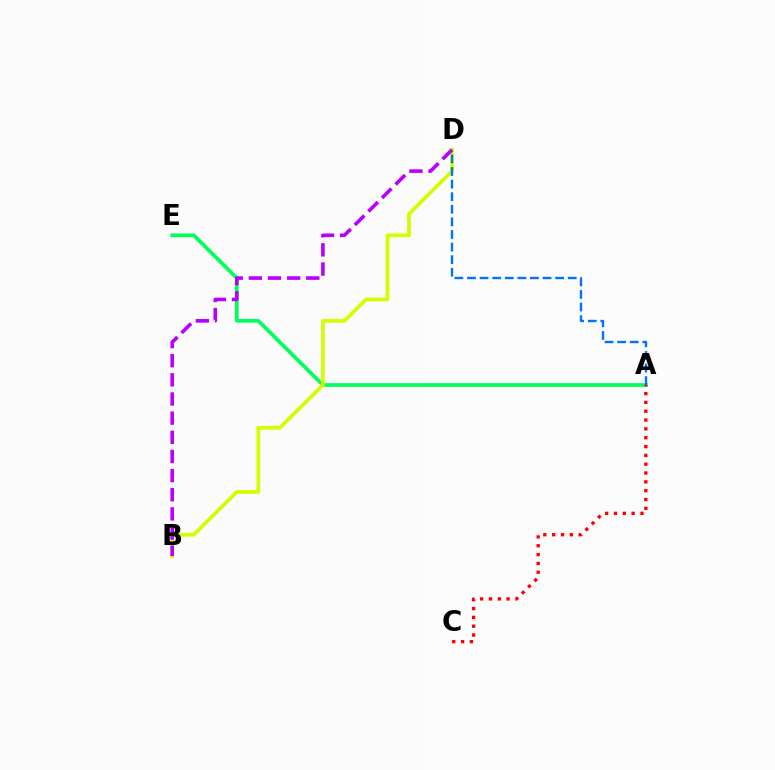{('A', 'E'): [{'color': '#00ff5c', 'line_style': 'solid', 'thickness': 2.66}], ('B', 'D'): [{'color': '#d1ff00', 'line_style': 'solid', 'thickness': 2.69}, {'color': '#b900ff', 'line_style': 'dashed', 'thickness': 2.6}], ('A', 'C'): [{'color': '#ff0000', 'line_style': 'dotted', 'thickness': 2.4}], ('A', 'D'): [{'color': '#0074ff', 'line_style': 'dashed', 'thickness': 1.71}]}